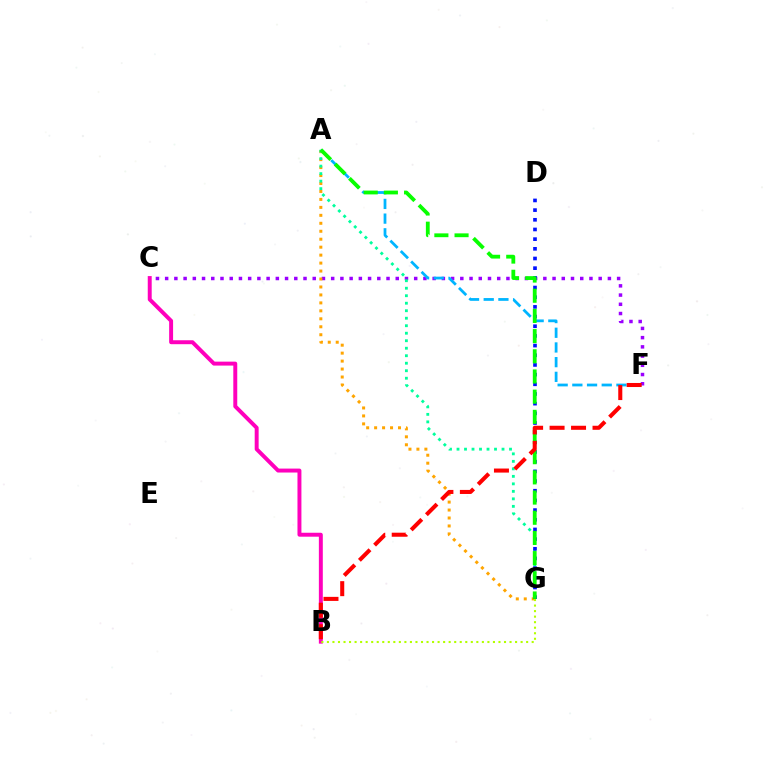{('B', 'C'): [{'color': '#ff00bd', 'line_style': 'solid', 'thickness': 2.84}], ('C', 'F'): [{'color': '#9b00ff', 'line_style': 'dotted', 'thickness': 2.51}], ('A', 'F'): [{'color': '#00b5ff', 'line_style': 'dashed', 'thickness': 2.0}], ('A', 'G'): [{'color': '#ffa500', 'line_style': 'dotted', 'thickness': 2.16}, {'color': '#00ff9d', 'line_style': 'dotted', 'thickness': 2.04}, {'color': '#08ff00', 'line_style': 'dashed', 'thickness': 2.74}], ('D', 'G'): [{'color': '#0010ff', 'line_style': 'dotted', 'thickness': 2.63}], ('B', 'G'): [{'color': '#b3ff00', 'line_style': 'dotted', 'thickness': 1.5}], ('B', 'F'): [{'color': '#ff0000', 'line_style': 'dashed', 'thickness': 2.92}]}